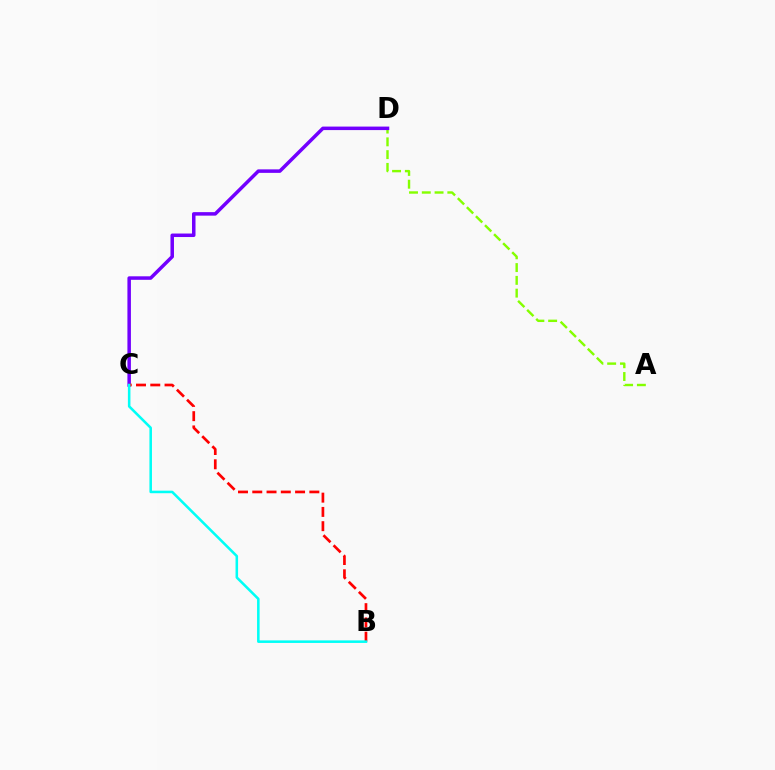{('A', 'D'): [{'color': '#84ff00', 'line_style': 'dashed', 'thickness': 1.74}], ('C', 'D'): [{'color': '#7200ff', 'line_style': 'solid', 'thickness': 2.52}], ('B', 'C'): [{'color': '#ff0000', 'line_style': 'dashed', 'thickness': 1.94}, {'color': '#00fff6', 'line_style': 'solid', 'thickness': 1.84}]}